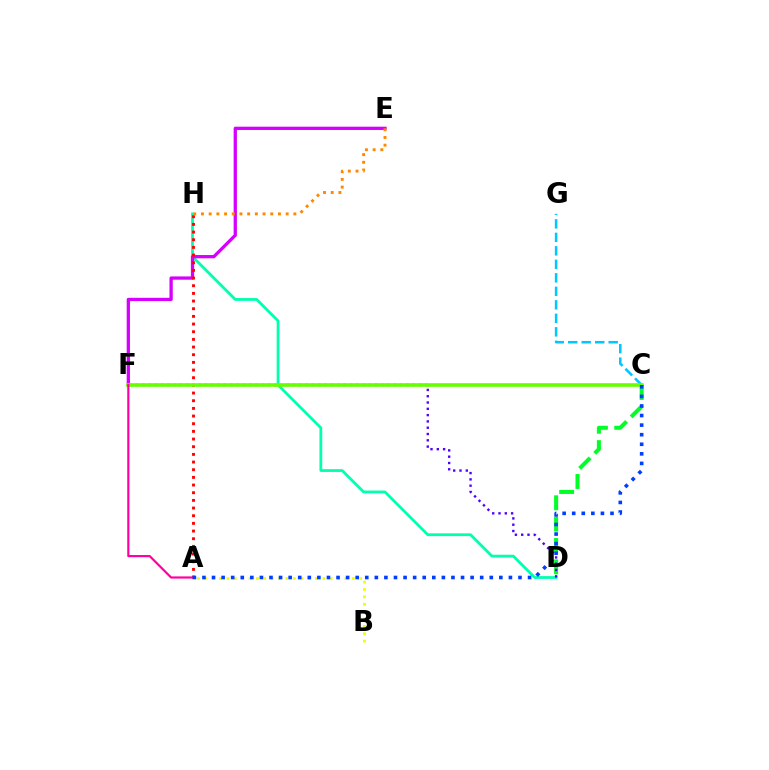{('C', 'D'): [{'color': '#00ff27', 'line_style': 'dashed', 'thickness': 2.9}], ('A', 'B'): [{'color': '#eeff00', 'line_style': 'dotted', 'thickness': 2.0}], ('D', 'H'): [{'color': '#00ffaf', 'line_style': 'solid', 'thickness': 2.0}], ('E', 'F'): [{'color': '#d600ff', 'line_style': 'solid', 'thickness': 2.36}], ('A', 'H'): [{'color': '#ff0000', 'line_style': 'dotted', 'thickness': 2.08}], ('D', 'F'): [{'color': '#4f00ff', 'line_style': 'dotted', 'thickness': 1.71}], ('C', 'G'): [{'color': '#00c7ff', 'line_style': 'dashed', 'thickness': 1.83}], ('C', 'F'): [{'color': '#66ff00', 'line_style': 'solid', 'thickness': 2.59}], ('A', 'F'): [{'color': '#ff00a0', 'line_style': 'solid', 'thickness': 1.57}], ('E', 'H'): [{'color': '#ff8800', 'line_style': 'dotted', 'thickness': 2.09}], ('A', 'C'): [{'color': '#003fff', 'line_style': 'dotted', 'thickness': 2.6}]}